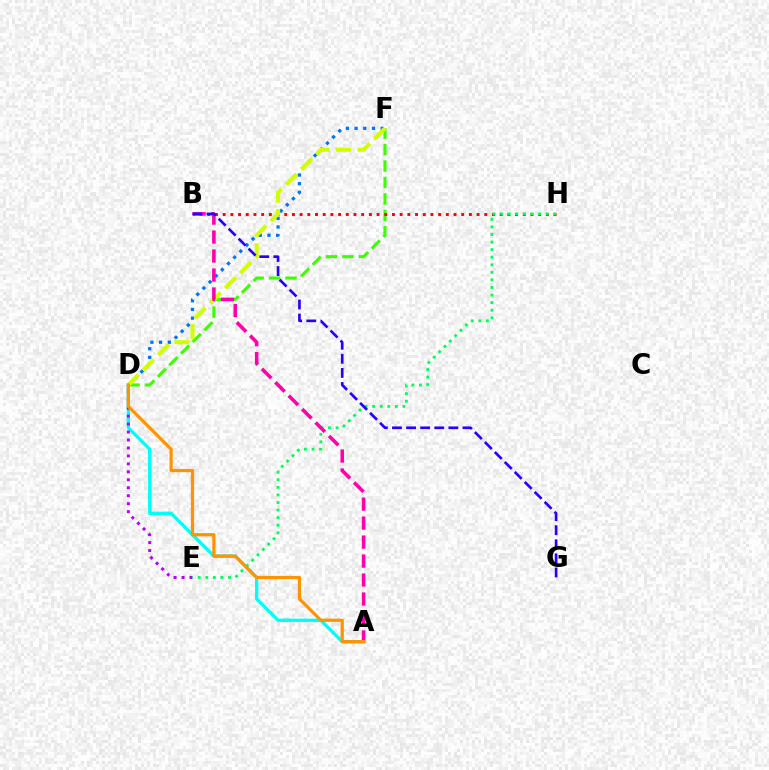{('A', 'D'): [{'color': '#00fff6', 'line_style': 'solid', 'thickness': 2.39}, {'color': '#ff9400', 'line_style': 'solid', 'thickness': 2.32}], ('D', 'F'): [{'color': '#3dff00', 'line_style': 'dashed', 'thickness': 2.23}, {'color': '#0074ff', 'line_style': 'dotted', 'thickness': 2.36}, {'color': '#d1ff00', 'line_style': 'dashed', 'thickness': 2.91}], ('B', 'H'): [{'color': '#ff0000', 'line_style': 'dotted', 'thickness': 2.09}], ('D', 'E'): [{'color': '#b900ff', 'line_style': 'dotted', 'thickness': 2.16}], ('E', 'H'): [{'color': '#00ff5c', 'line_style': 'dotted', 'thickness': 2.06}], ('A', 'B'): [{'color': '#ff00ac', 'line_style': 'dashed', 'thickness': 2.58}], ('B', 'G'): [{'color': '#2500ff', 'line_style': 'dashed', 'thickness': 1.91}]}